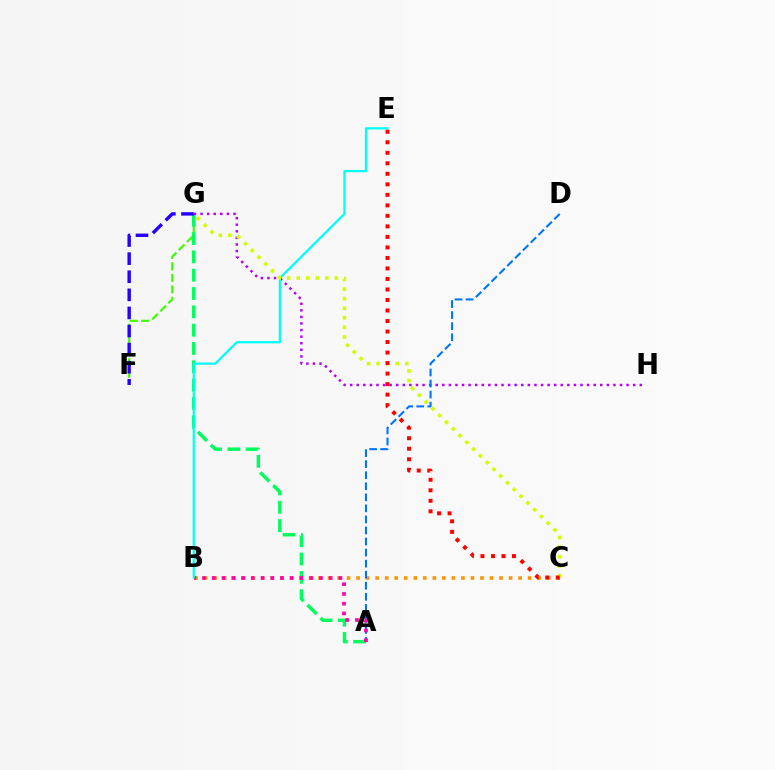{('F', 'G'): [{'color': '#3dff00', 'line_style': 'dashed', 'thickness': 1.56}, {'color': '#2500ff', 'line_style': 'dashed', 'thickness': 2.46}], ('A', 'G'): [{'color': '#00ff5c', 'line_style': 'dashed', 'thickness': 2.49}], ('G', 'H'): [{'color': '#b900ff', 'line_style': 'dotted', 'thickness': 1.79}], ('B', 'C'): [{'color': '#ff9400', 'line_style': 'dotted', 'thickness': 2.59}], ('A', 'D'): [{'color': '#0074ff', 'line_style': 'dashed', 'thickness': 1.5}], ('A', 'B'): [{'color': '#ff00ac', 'line_style': 'dotted', 'thickness': 2.65}], ('B', 'E'): [{'color': '#00fff6', 'line_style': 'solid', 'thickness': 1.62}], ('C', 'G'): [{'color': '#d1ff00', 'line_style': 'dotted', 'thickness': 2.6}], ('C', 'E'): [{'color': '#ff0000', 'line_style': 'dotted', 'thickness': 2.86}]}